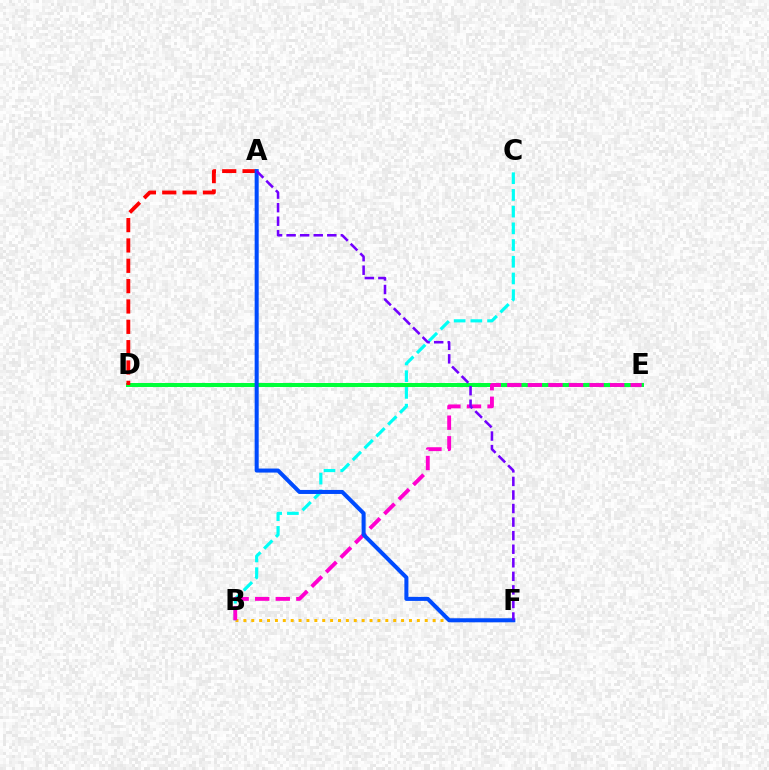{('D', 'E'): [{'color': '#84ff00', 'line_style': 'dashed', 'thickness': 2.8}, {'color': '#00ff39', 'line_style': 'solid', 'thickness': 2.88}], ('B', 'F'): [{'color': '#ffbd00', 'line_style': 'dotted', 'thickness': 2.14}], ('B', 'C'): [{'color': '#00fff6', 'line_style': 'dashed', 'thickness': 2.27}], ('B', 'E'): [{'color': '#ff00cf', 'line_style': 'dashed', 'thickness': 2.79}], ('A', 'D'): [{'color': '#ff0000', 'line_style': 'dashed', 'thickness': 2.76}], ('A', 'F'): [{'color': '#004bff', 'line_style': 'solid', 'thickness': 2.9}, {'color': '#7200ff', 'line_style': 'dashed', 'thickness': 1.84}]}